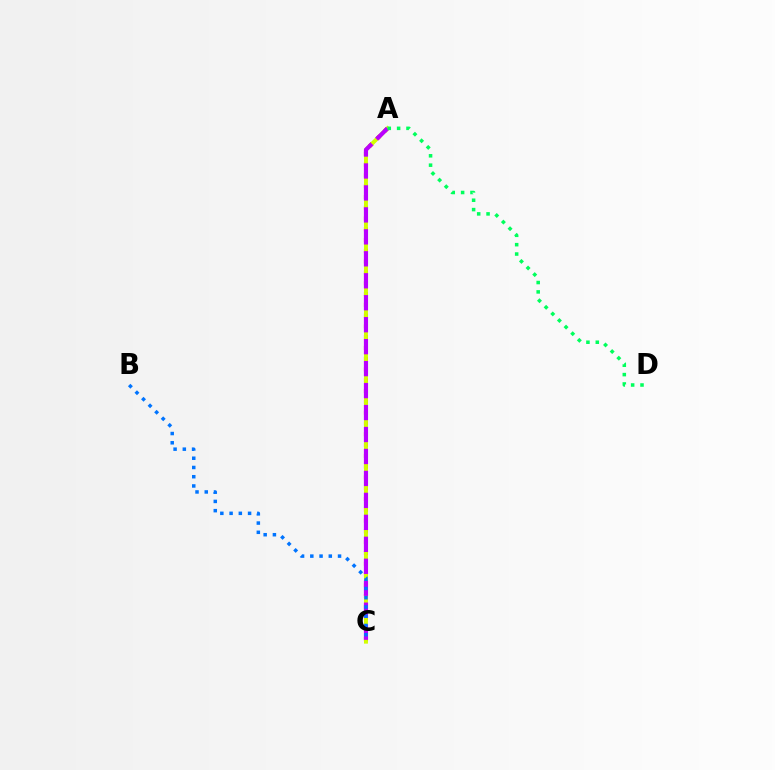{('A', 'C'): [{'color': '#ff0000', 'line_style': 'dotted', 'thickness': 2.93}, {'color': '#d1ff00', 'line_style': 'solid', 'thickness': 2.83}, {'color': '#b900ff', 'line_style': 'dashed', 'thickness': 2.98}], ('B', 'C'): [{'color': '#0074ff', 'line_style': 'dotted', 'thickness': 2.51}], ('A', 'D'): [{'color': '#00ff5c', 'line_style': 'dotted', 'thickness': 2.54}]}